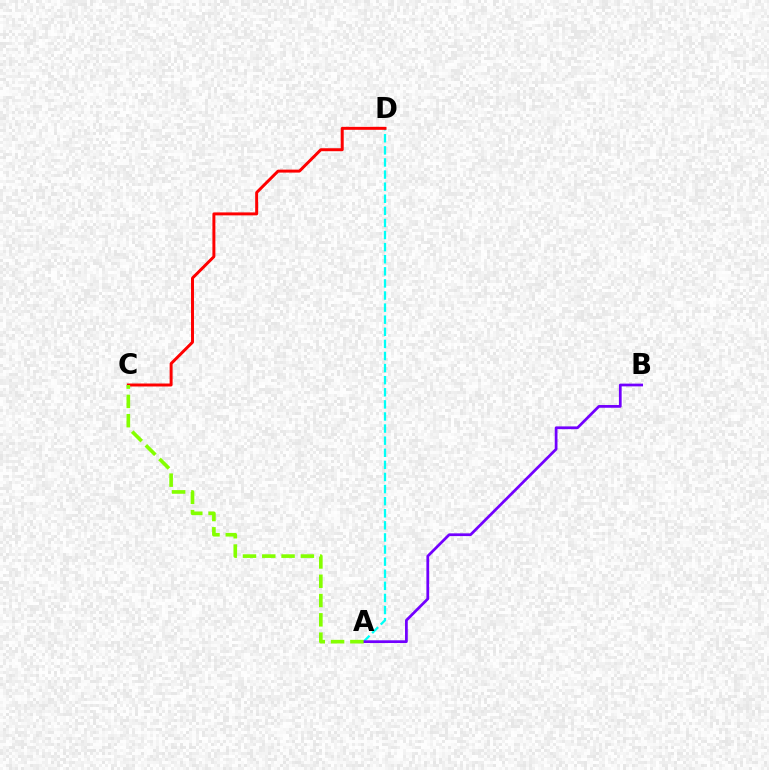{('A', 'D'): [{'color': '#00fff6', 'line_style': 'dashed', 'thickness': 1.64}], ('C', 'D'): [{'color': '#ff0000', 'line_style': 'solid', 'thickness': 2.14}], ('A', 'B'): [{'color': '#7200ff', 'line_style': 'solid', 'thickness': 1.97}], ('A', 'C'): [{'color': '#84ff00', 'line_style': 'dashed', 'thickness': 2.62}]}